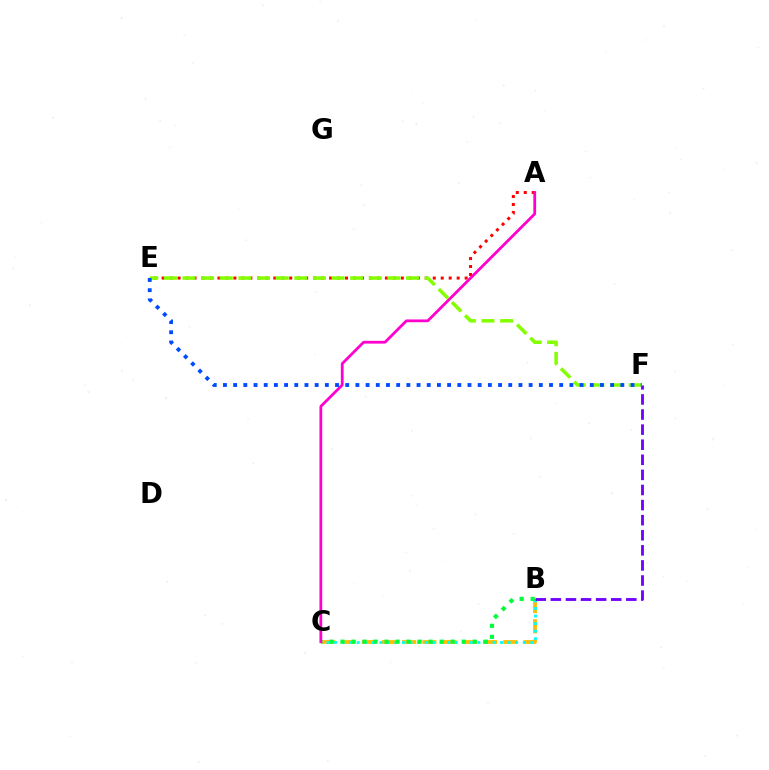{('B', 'C'): [{'color': '#ffbd00', 'line_style': 'dashed', 'thickness': 2.75}, {'color': '#00fff6', 'line_style': 'dotted', 'thickness': 2.05}, {'color': '#00ff39', 'line_style': 'dotted', 'thickness': 2.99}], ('B', 'F'): [{'color': '#7200ff', 'line_style': 'dashed', 'thickness': 2.05}], ('A', 'E'): [{'color': '#ff0000', 'line_style': 'dotted', 'thickness': 2.17}], ('A', 'C'): [{'color': '#ff00cf', 'line_style': 'solid', 'thickness': 2.0}], ('E', 'F'): [{'color': '#84ff00', 'line_style': 'dashed', 'thickness': 2.53}, {'color': '#004bff', 'line_style': 'dotted', 'thickness': 2.77}]}